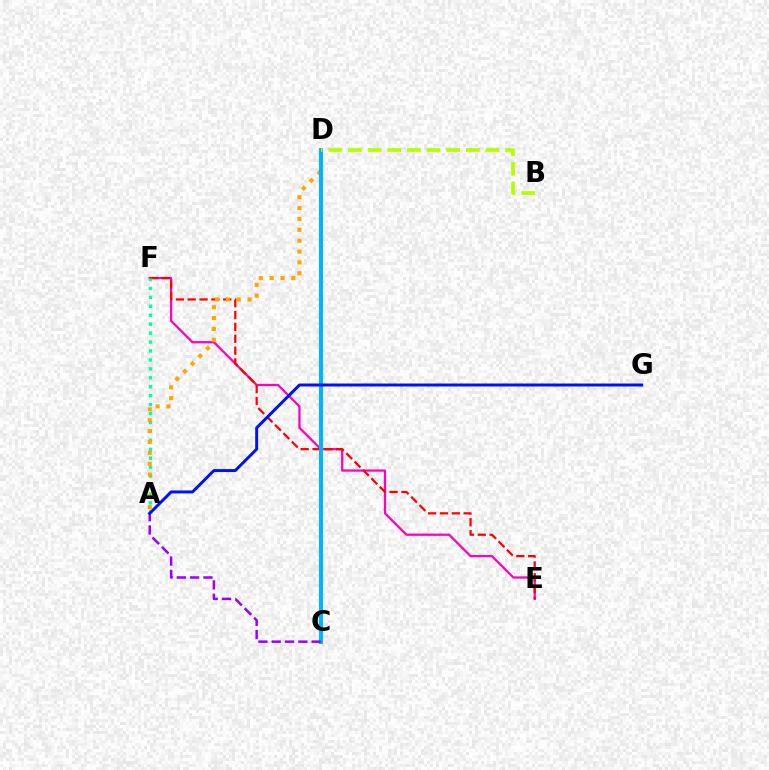{('E', 'F'): [{'color': '#ff00bd', 'line_style': 'solid', 'thickness': 1.62}, {'color': '#ff0000', 'line_style': 'dashed', 'thickness': 1.61}], ('A', 'F'): [{'color': '#00ff9d', 'line_style': 'dotted', 'thickness': 2.43}], ('C', 'D'): [{'color': '#08ff00', 'line_style': 'dashed', 'thickness': 1.96}, {'color': '#00b5ff', 'line_style': 'solid', 'thickness': 2.94}], ('A', 'D'): [{'color': '#ffa500', 'line_style': 'dotted', 'thickness': 2.95}], ('B', 'D'): [{'color': '#b3ff00', 'line_style': 'dashed', 'thickness': 2.67}], ('A', 'C'): [{'color': '#9b00ff', 'line_style': 'dashed', 'thickness': 1.81}], ('A', 'G'): [{'color': '#0010ff', 'line_style': 'solid', 'thickness': 2.14}]}